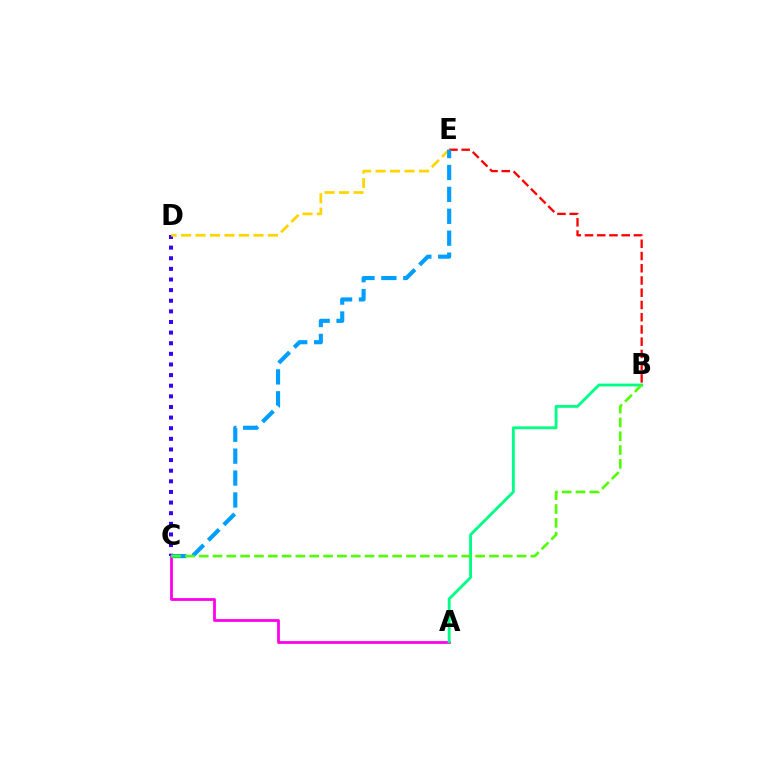{('C', 'D'): [{'color': '#3700ff', 'line_style': 'dotted', 'thickness': 2.89}], ('A', 'C'): [{'color': '#ff00ed', 'line_style': 'solid', 'thickness': 2.01}], ('B', 'E'): [{'color': '#ff0000', 'line_style': 'dashed', 'thickness': 1.66}], ('A', 'B'): [{'color': '#00ff86', 'line_style': 'solid', 'thickness': 2.07}], ('D', 'E'): [{'color': '#ffd500', 'line_style': 'dashed', 'thickness': 1.97}], ('C', 'E'): [{'color': '#009eff', 'line_style': 'dashed', 'thickness': 2.98}], ('B', 'C'): [{'color': '#4fff00', 'line_style': 'dashed', 'thickness': 1.88}]}